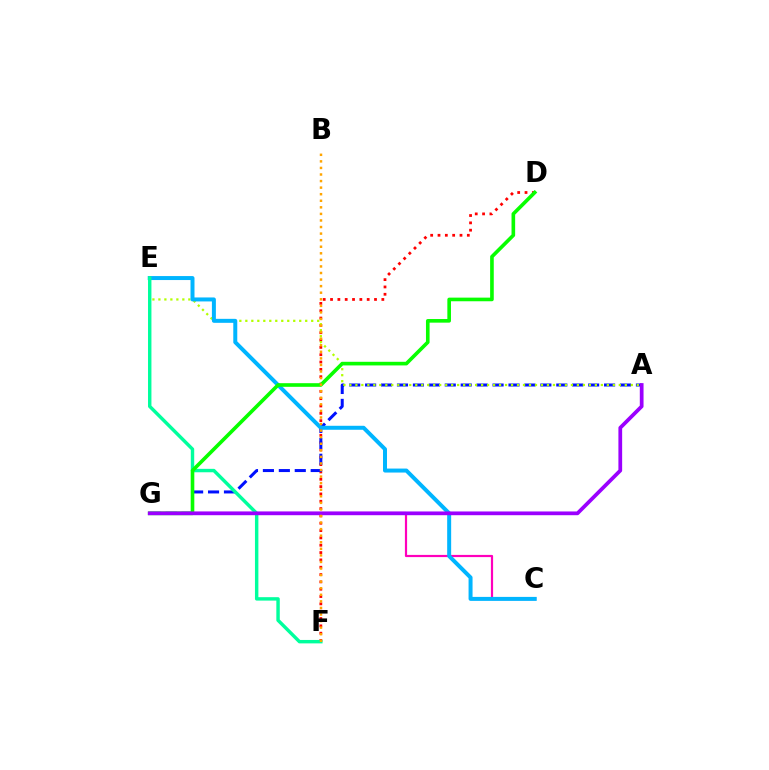{('D', 'F'): [{'color': '#ff0000', 'line_style': 'dotted', 'thickness': 1.99}], ('C', 'G'): [{'color': '#ff00bd', 'line_style': 'solid', 'thickness': 1.58}], ('A', 'G'): [{'color': '#0010ff', 'line_style': 'dashed', 'thickness': 2.16}, {'color': '#9b00ff', 'line_style': 'solid', 'thickness': 2.69}], ('A', 'E'): [{'color': '#b3ff00', 'line_style': 'dotted', 'thickness': 1.63}], ('C', 'E'): [{'color': '#00b5ff', 'line_style': 'solid', 'thickness': 2.87}], ('E', 'F'): [{'color': '#00ff9d', 'line_style': 'solid', 'thickness': 2.47}], ('D', 'G'): [{'color': '#08ff00', 'line_style': 'solid', 'thickness': 2.61}], ('B', 'F'): [{'color': '#ffa500', 'line_style': 'dotted', 'thickness': 1.78}]}